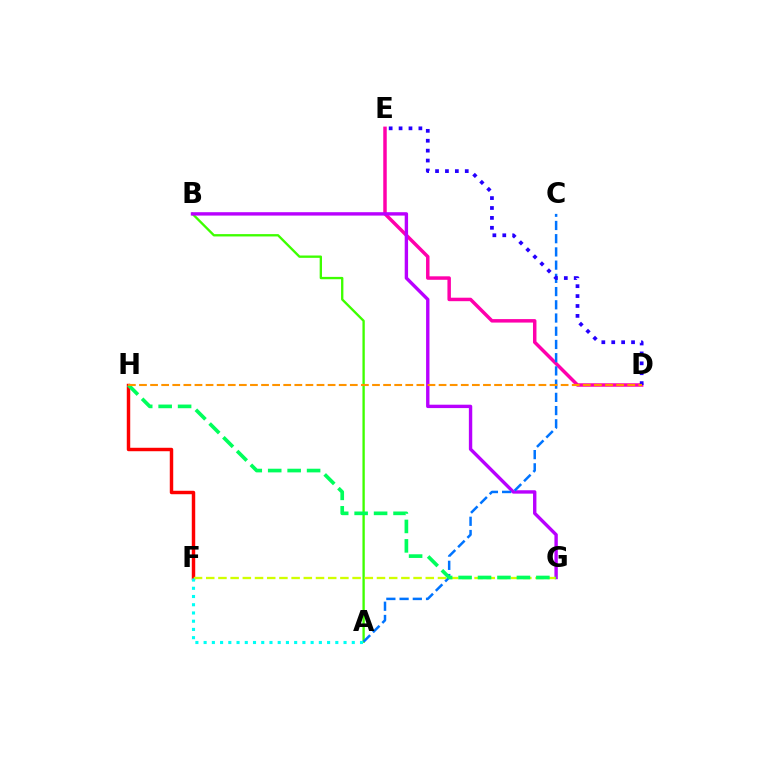{('D', 'E'): [{'color': '#ff00ac', 'line_style': 'solid', 'thickness': 2.5}, {'color': '#2500ff', 'line_style': 'dotted', 'thickness': 2.69}], ('A', 'B'): [{'color': '#3dff00', 'line_style': 'solid', 'thickness': 1.68}], ('B', 'G'): [{'color': '#b900ff', 'line_style': 'solid', 'thickness': 2.44}], ('F', 'H'): [{'color': '#ff0000', 'line_style': 'solid', 'thickness': 2.48}], ('A', 'C'): [{'color': '#0074ff', 'line_style': 'dashed', 'thickness': 1.8}], ('F', 'G'): [{'color': '#d1ff00', 'line_style': 'dashed', 'thickness': 1.66}], ('G', 'H'): [{'color': '#00ff5c', 'line_style': 'dashed', 'thickness': 2.64}], ('A', 'F'): [{'color': '#00fff6', 'line_style': 'dotted', 'thickness': 2.24}], ('D', 'H'): [{'color': '#ff9400', 'line_style': 'dashed', 'thickness': 1.51}]}